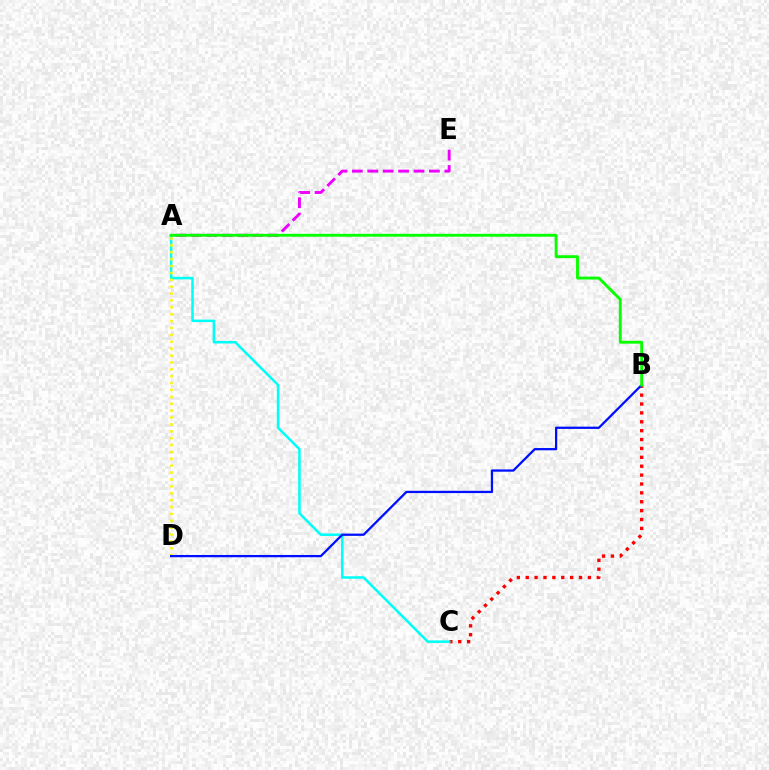{('B', 'C'): [{'color': '#ff0000', 'line_style': 'dotted', 'thickness': 2.41}], ('A', 'E'): [{'color': '#ee00ff', 'line_style': 'dashed', 'thickness': 2.09}], ('A', 'C'): [{'color': '#00fff6', 'line_style': 'solid', 'thickness': 1.83}], ('A', 'D'): [{'color': '#fcf500', 'line_style': 'dotted', 'thickness': 1.87}], ('B', 'D'): [{'color': '#0010ff', 'line_style': 'solid', 'thickness': 1.64}], ('A', 'B'): [{'color': '#08ff00', 'line_style': 'solid', 'thickness': 2.08}]}